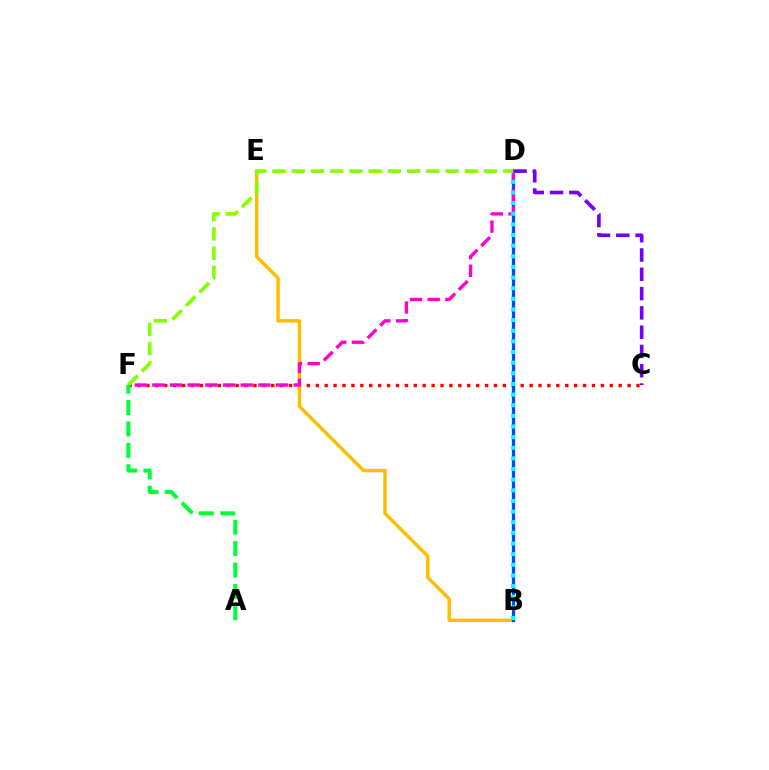{('C', 'F'): [{'color': '#ff0000', 'line_style': 'dotted', 'thickness': 2.42}], ('B', 'E'): [{'color': '#ffbd00', 'line_style': 'solid', 'thickness': 2.47}], ('B', 'D'): [{'color': '#004bff', 'line_style': 'solid', 'thickness': 2.35}, {'color': '#00fff6', 'line_style': 'dotted', 'thickness': 2.89}], ('D', 'F'): [{'color': '#ff00cf', 'line_style': 'dashed', 'thickness': 2.4}, {'color': '#84ff00', 'line_style': 'dashed', 'thickness': 2.61}], ('C', 'D'): [{'color': '#7200ff', 'line_style': 'dashed', 'thickness': 2.62}], ('A', 'F'): [{'color': '#00ff39', 'line_style': 'dashed', 'thickness': 2.91}]}